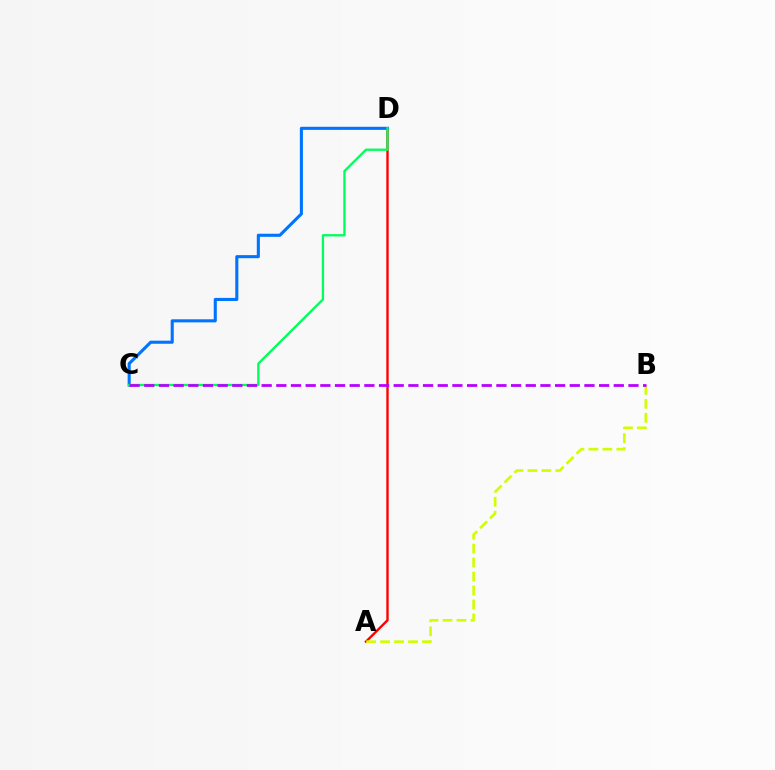{('A', 'D'): [{'color': '#ff0000', 'line_style': 'solid', 'thickness': 1.71}], ('C', 'D'): [{'color': '#0074ff', 'line_style': 'solid', 'thickness': 2.22}, {'color': '#00ff5c', 'line_style': 'solid', 'thickness': 1.67}], ('A', 'B'): [{'color': '#d1ff00', 'line_style': 'dashed', 'thickness': 1.9}], ('B', 'C'): [{'color': '#b900ff', 'line_style': 'dashed', 'thickness': 1.99}]}